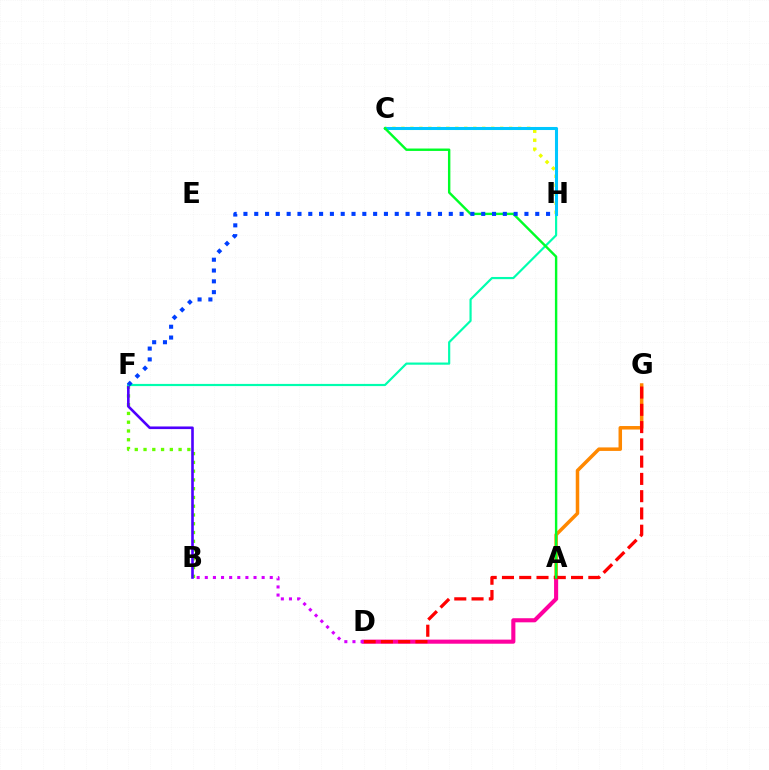{('A', 'D'): [{'color': '#ff00a0', 'line_style': 'solid', 'thickness': 2.95}], ('C', 'H'): [{'color': '#eeff00', 'line_style': 'dotted', 'thickness': 2.44}, {'color': '#00c7ff', 'line_style': 'solid', 'thickness': 2.2}], ('B', 'F'): [{'color': '#66ff00', 'line_style': 'dotted', 'thickness': 2.38}, {'color': '#4f00ff', 'line_style': 'solid', 'thickness': 1.89}], ('A', 'G'): [{'color': '#ff8800', 'line_style': 'solid', 'thickness': 2.52}], ('F', 'H'): [{'color': '#00ffaf', 'line_style': 'solid', 'thickness': 1.57}, {'color': '#003fff', 'line_style': 'dotted', 'thickness': 2.94}], ('D', 'G'): [{'color': '#ff0000', 'line_style': 'dashed', 'thickness': 2.35}], ('B', 'D'): [{'color': '#d600ff', 'line_style': 'dotted', 'thickness': 2.21}], ('A', 'C'): [{'color': '#00ff27', 'line_style': 'solid', 'thickness': 1.74}]}